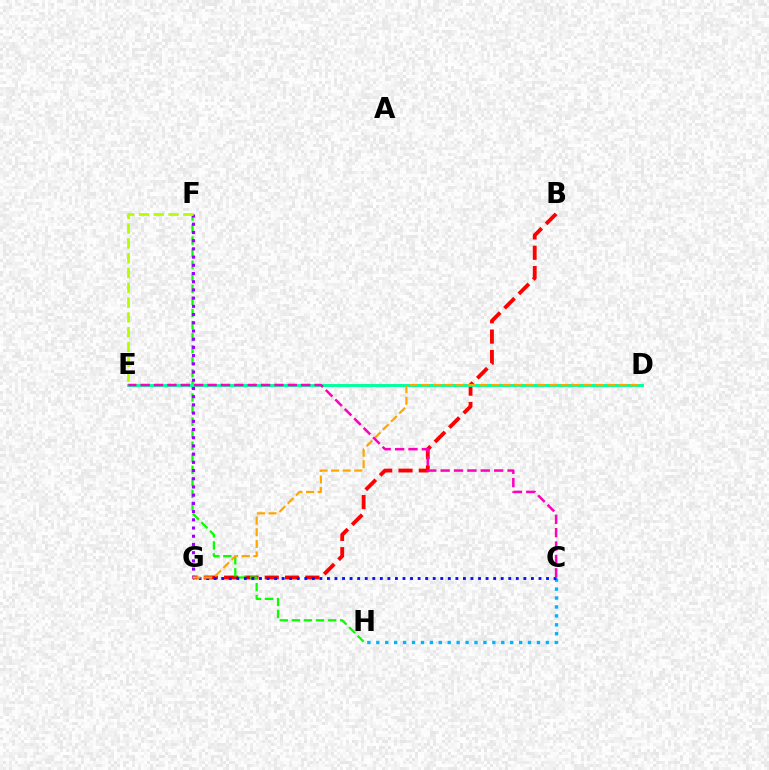{('B', 'G'): [{'color': '#ff0000', 'line_style': 'dashed', 'thickness': 2.76}], ('F', 'H'): [{'color': '#08ff00', 'line_style': 'dashed', 'thickness': 1.64}], ('C', 'H'): [{'color': '#00b5ff', 'line_style': 'dotted', 'thickness': 2.43}], ('D', 'E'): [{'color': '#00ff9d', 'line_style': 'solid', 'thickness': 2.11}], ('C', 'G'): [{'color': '#0010ff', 'line_style': 'dotted', 'thickness': 2.05}], ('F', 'G'): [{'color': '#9b00ff', 'line_style': 'dotted', 'thickness': 2.23}], ('D', 'G'): [{'color': '#ffa500', 'line_style': 'dashed', 'thickness': 1.58}], ('E', 'F'): [{'color': '#b3ff00', 'line_style': 'dashed', 'thickness': 2.01}], ('C', 'E'): [{'color': '#ff00bd', 'line_style': 'dashed', 'thickness': 1.82}]}